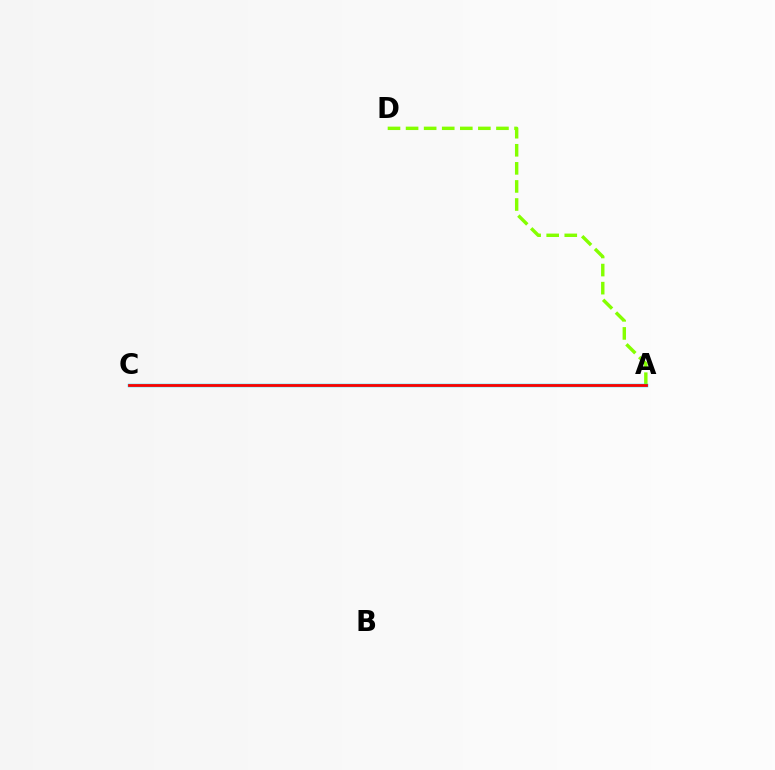{('A', 'C'): [{'color': '#7200ff', 'line_style': 'solid', 'thickness': 2.23}, {'color': '#00fff6', 'line_style': 'solid', 'thickness': 2.45}, {'color': '#ff0000', 'line_style': 'solid', 'thickness': 2.0}], ('A', 'D'): [{'color': '#84ff00', 'line_style': 'dashed', 'thickness': 2.46}]}